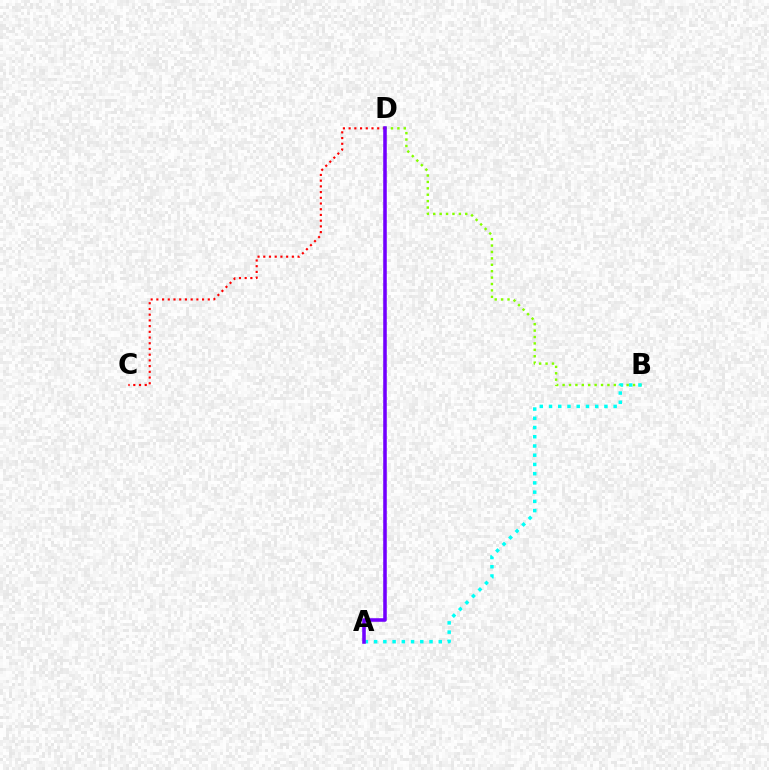{('B', 'D'): [{'color': '#84ff00', 'line_style': 'dotted', 'thickness': 1.74}], ('A', 'B'): [{'color': '#00fff6', 'line_style': 'dotted', 'thickness': 2.51}], ('C', 'D'): [{'color': '#ff0000', 'line_style': 'dotted', 'thickness': 1.55}], ('A', 'D'): [{'color': '#7200ff', 'line_style': 'solid', 'thickness': 2.56}]}